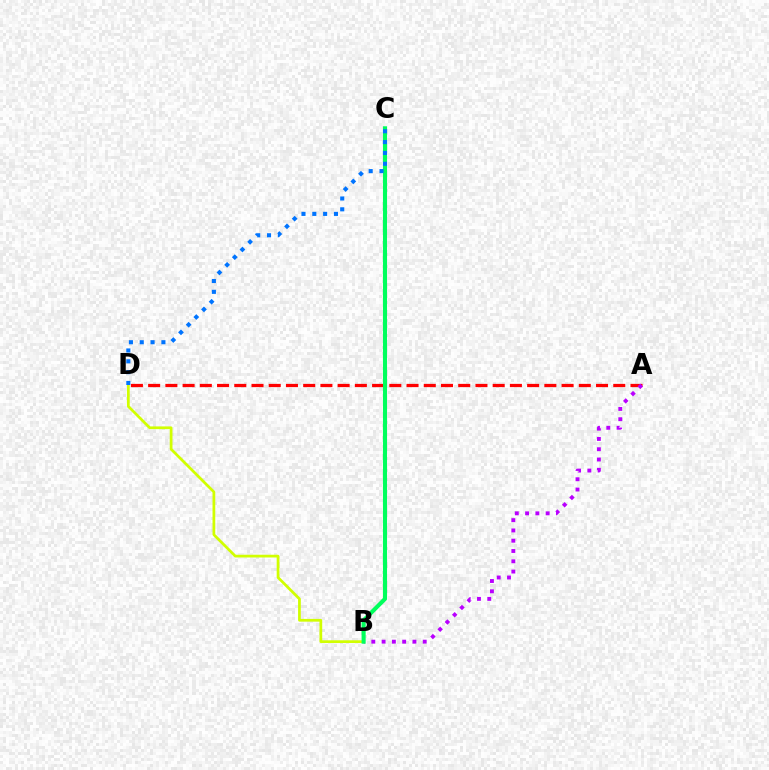{('A', 'D'): [{'color': '#ff0000', 'line_style': 'dashed', 'thickness': 2.34}], ('B', 'D'): [{'color': '#d1ff00', 'line_style': 'solid', 'thickness': 1.97}], ('A', 'B'): [{'color': '#b900ff', 'line_style': 'dotted', 'thickness': 2.79}], ('B', 'C'): [{'color': '#00ff5c', 'line_style': 'solid', 'thickness': 2.95}], ('C', 'D'): [{'color': '#0074ff', 'line_style': 'dotted', 'thickness': 2.94}]}